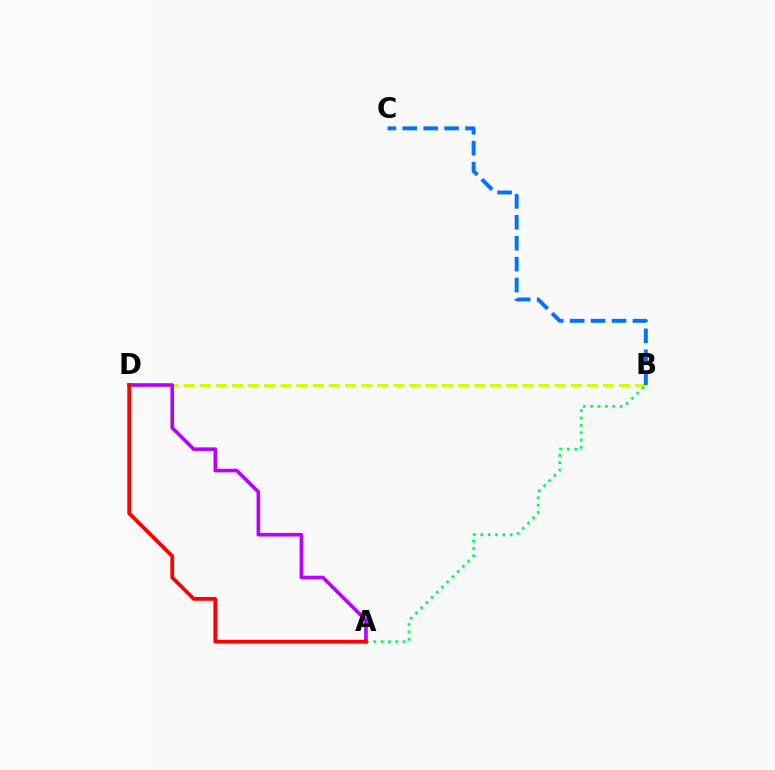{('B', 'D'): [{'color': '#d1ff00', 'line_style': 'dashed', 'thickness': 2.19}], ('A', 'D'): [{'color': '#b900ff', 'line_style': 'solid', 'thickness': 2.6}, {'color': '#ff0000', 'line_style': 'solid', 'thickness': 2.71}], ('A', 'B'): [{'color': '#00ff5c', 'line_style': 'dotted', 'thickness': 2.0}], ('B', 'C'): [{'color': '#0074ff', 'line_style': 'dashed', 'thickness': 2.84}]}